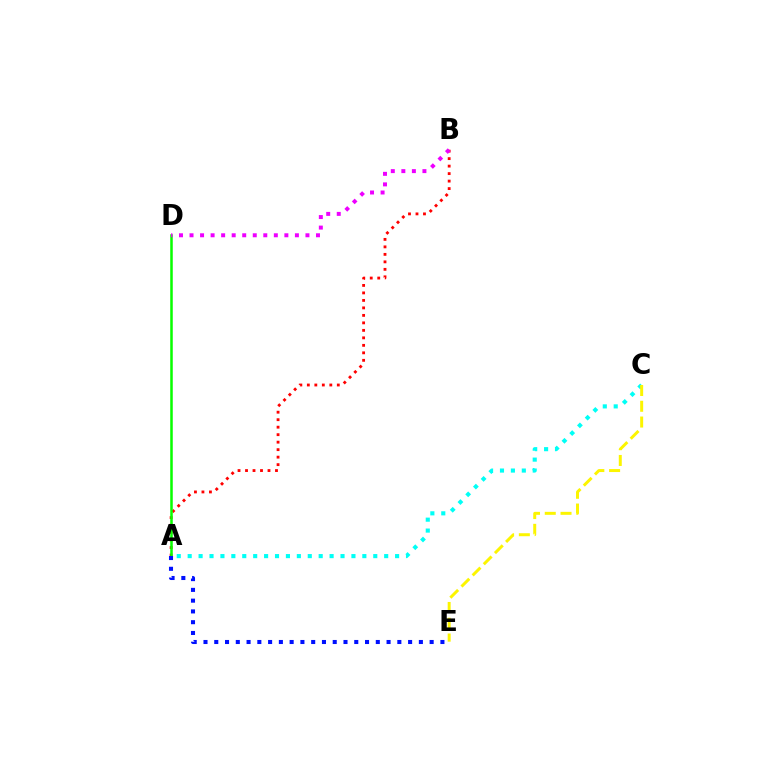{('A', 'C'): [{'color': '#00fff6', 'line_style': 'dotted', 'thickness': 2.97}], ('C', 'E'): [{'color': '#fcf500', 'line_style': 'dashed', 'thickness': 2.14}], ('A', 'B'): [{'color': '#ff0000', 'line_style': 'dotted', 'thickness': 2.04}], ('A', 'D'): [{'color': '#08ff00', 'line_style': 'solid', 'thickness': 1.82}], ('A', 'E'): [{'color': '#0010ff', 'line_style': 'dotted', 'thickness': 2.93}], ('B', 'D'): [{'color': '#ee00ff', 'line_style': 'dotted', 'thickness': 2.86}]}